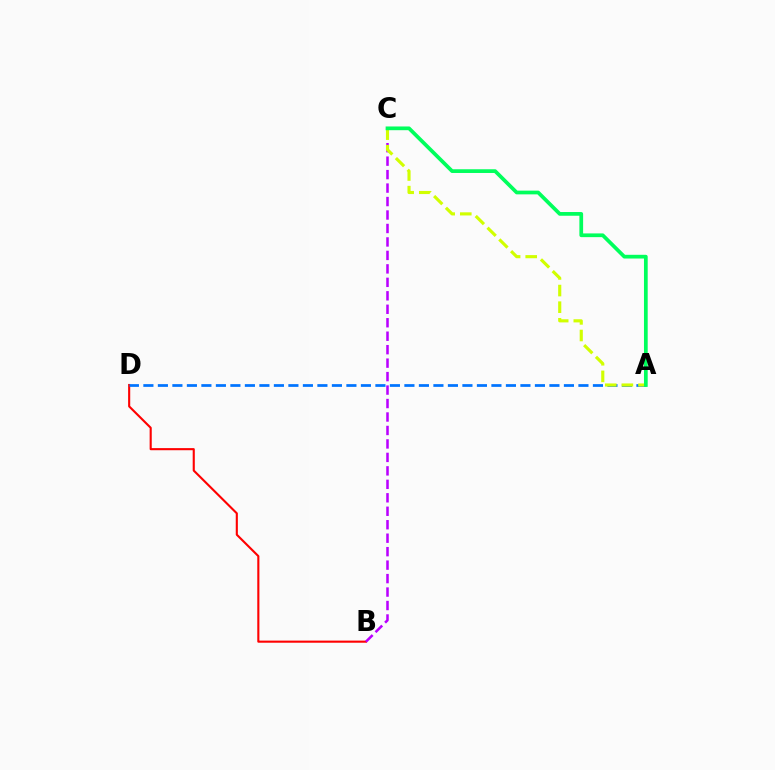{('B', 'D'): [{'color': '#ff0000', 'line_style': 'solid', 'thickness': 1.52}], ('A', 'D'): [{'color': '#0074ff', 'line_style': 'dashed', 'thickness': 1.97}], ('B', 'C'): [{'color': '#b900ff', 'line_style': 'dashed', 'thickness': 1.83}], ('A', 'C'): [{'color': '#d1ff00', 'line_style': 'dashed', 'thickness': 2.26}, {'color': '#00ff5c', 'line_style': 'solid', 'thickness': 2.68}]}